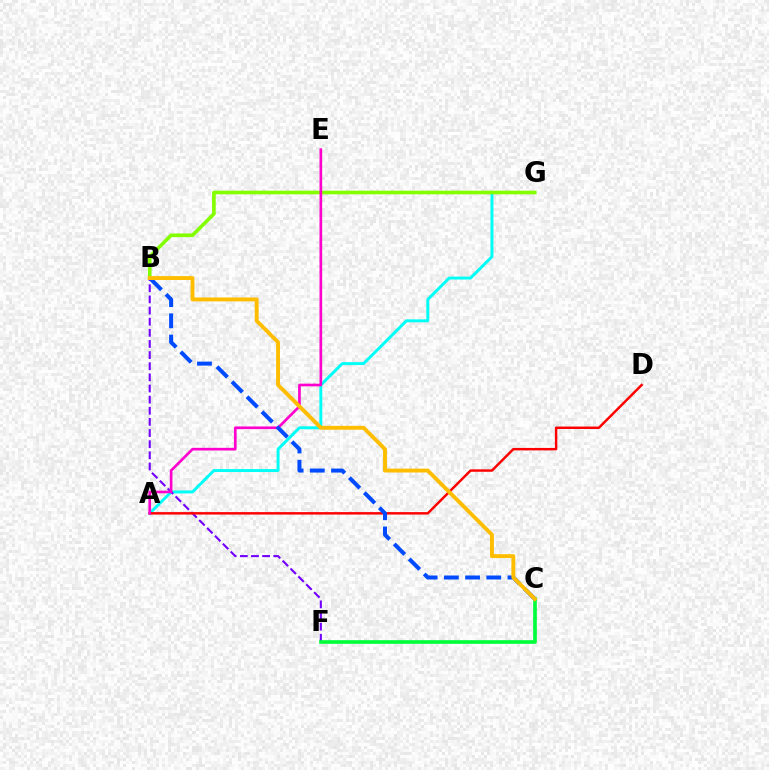{('A', 'G'): [{'color': '#00fff6', 'line_style': 'solid', 'thickness': 2.12}], ('B', 'F'): [{'color': '#7200ff', 'line_style': 'dashed', 'thickness': 1.51}], ('C', 'F'): [{'color': '#00ff39', 'line_style': 'solid', 'thickness': 2.63}], ('A', 'D'): [{'color': '#ff0000', 'line_style': 'solid', 'thickness': 1.76}], ('B', 'G'): [{'color': '#84ff00', 'line_style': 'solid', 'thickness': 2.61}], ('A', 'E'): [{'color': '#ff00cf', 'line_style': 'solid', 'thickness': 1.92}], ('B', 'C'): [{'color': '#004bff', 'line_style': 'dashed', 'thickness': 2.88}, {'color': '#ffbd00', 'line_style': 'solid', 'thickness': 2.79}]}